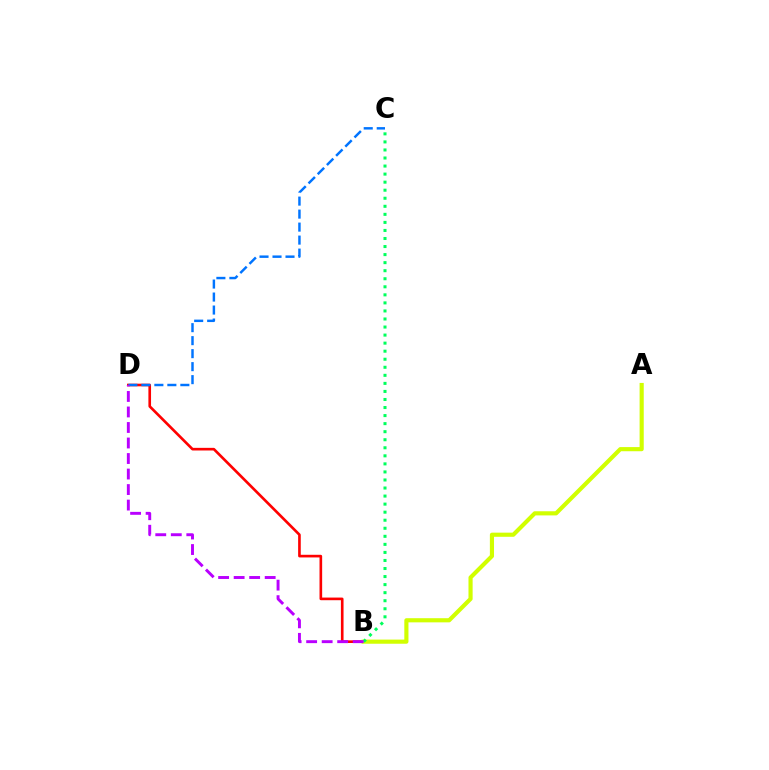{('B', 'D'): [{'color': '#ff0000', 'line_style': 'solid', 'thickness': 1.9}, {'color': '#b900ff', 'line_style': 'dashed', 'thickness': 2.11}], ('A', 'B'): [{'color': '#d1ff00', 'line_style': 'solid', 'thickness': 2.99}], ('B', 'C'): [{'color': '#00ff5c', 'line_style': 'dotted', 'thickness': 2.19}], ('C', 'D'): [{'color': '#0074ff', 'line_style': 'dashed', 'thickness': 1.77}]}